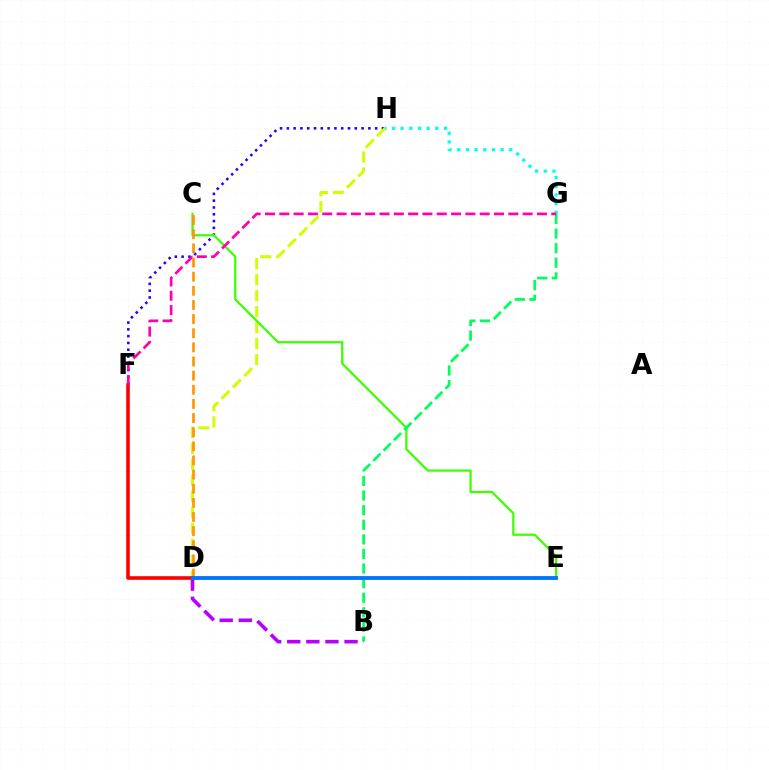{('F', 'H'): [{'color': '#2500ff', 'line_style': 'dotted', 'thickness': 1.85}], ('D', 'H'): [{'color': '#d1ff00', 'line_style': 'dashed', 'thickness': 2.17}], ('C', 'E'): [{'color': '#3dff00', 'line_style': 'solid', 'thickness': 1.61}], ('B', 'G'): [{'color': '#00ff5c', 'line_style': 'dashed', 'thickness': 1.98}], ('D', 'F'): [{'color': '#ff0000', 'line_style': 'solid', 'thickness': 2.61}], ('G', 'H'): [{'color': '#00fff6', 'line_style': 'dotted', 'thickness': 2.36}], ('B', 'D'): [{'color': '#b900ff', 'line_style': 'dashed', 'thickness': 2.59}], ('F', 'G'): [{'color': '#ff00ac', 'line_style': 'dashed', 'thickness': 1.94}], ('C', 'D'): [{'color': '#ff9400', 'line_style': 'dashed', 'thickness': 1.92}], ('D', 'E'): [{'color': '#0074ff', 'line_style': 'solid', 'thickness': 2.76}]}